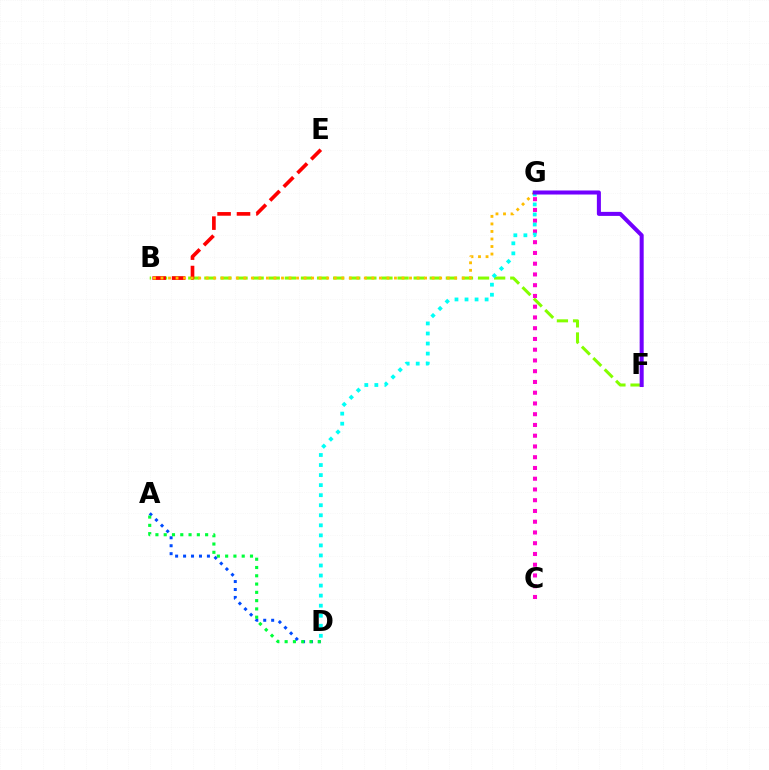{('B', 'F'): [{'color': '#84ff00', 'line_style': 'dashed', 'thickness': 2.19}], ('B', 'E'): [{'color': '#ff0000', 'line_style': 'dashed', 'thickness': 2.64}], ('B', 'G'): [{'color': '#ffbd00', 'line_style': 'dotted', 'thickness': 2.05}], ('C', 'G'): [{'color': '#ff00cf', 'line_style': 'dotted', 'thickness': 2.92}], ('A', 'D'): [{'color': '#004bff', 'line_style': 'dotted', 'thickness': 2.16}, {'color': '#00ff39', 'line_style': 'dotted', 'thickness': 2.25}], ('D', 'G'): [{'color': '#00fff6', 'line_style': 'dotted', 'thickness': 2.73}], ('F', 'G'): [{'color': '#7200ff', 'line_style': 'solid', 'thickness': 2.91}]}